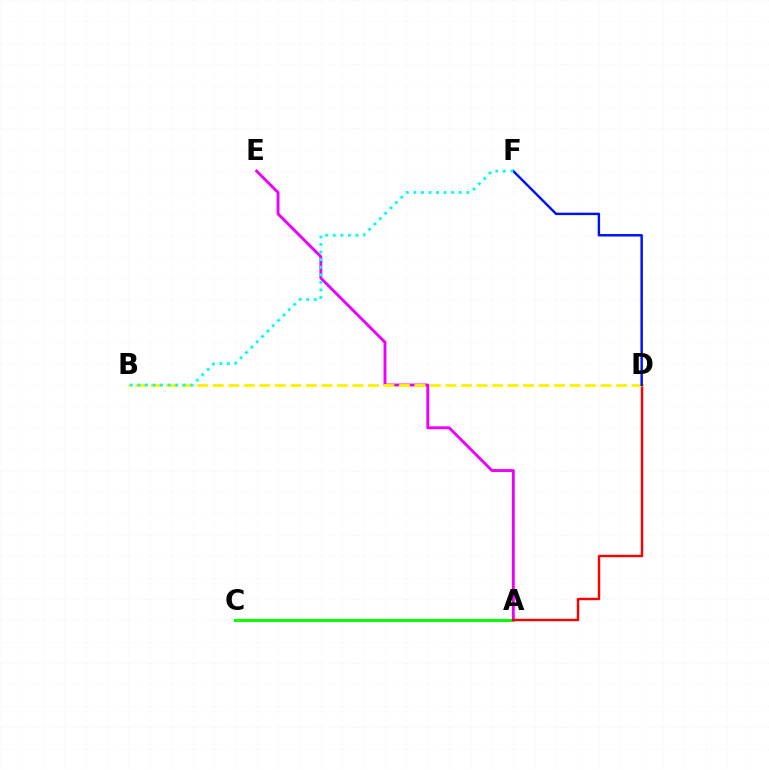{('A', 'E'): [{'color': '#ee00ff', 'line_style': 'solid', 'thickness': 2.08}], ('A', 'C'): [{'color': '#08ff00', 'line_style': 'solid', 'thickness': 2.14}], ('A', 'D'): [{'color': '#ff0000', 'line_style': 'solid', 'thickness': 1.74}], ('B', 'D'): [{'color': '#fcf500', 'line_style': 'dashed', 'thickness': 2.11}], ('D', 'F'): [{'color': '#0010ff', 'line_style': 'solid', 'thickness': 1.75}], ('B', 'F'): [{'color': '#00fff6', 'line_style': 'dotted', 'thickness': 2.05}]}